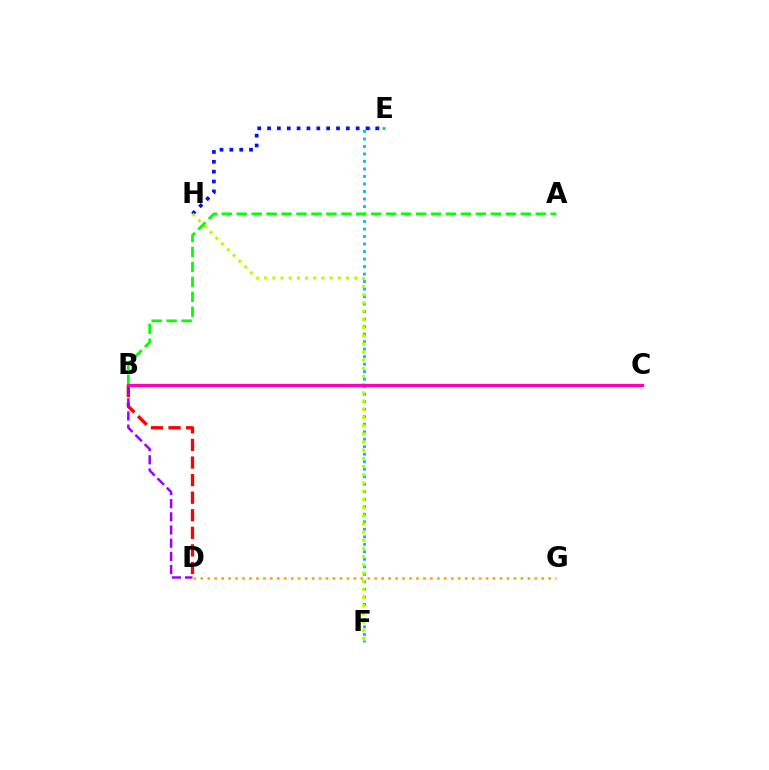{('B', 'D'): [{'color': '#ff0000', 'line_style': 'dashed', 'thickness': 2.39}, {'color': '#9b00ff', 'line_style': 'dashed', 'thickness': 1.79}], ('E', 'F'): [{'color': '#00b5ff', 'line_style': 'dotted', 'thickness': 2.04}], ('E', 'H'): [{'color': '#0010ff', 'line_style': 'dotted', 'thickness': 2.68}], ('B', 'C'): [{'color': '#00ff9d', 'line_style': 'solid', 'thickness': 1.88}, {'color': '#ff00bd', 'line_style': 'solid', 'thickness': 2.36}], ('F', 'H'): [{'color': '#b3ff00', 'line_style': 'dotted', 'thickness': 2.22}], ('D', 'G'): [{'color': '#ffa500', 'line_style': 'dotted', 'thickness': 1.89}], ('A', 'B'): [{'color': '#08ff00', 'line_style': 'dashed', 'thickness': 2.03}]}